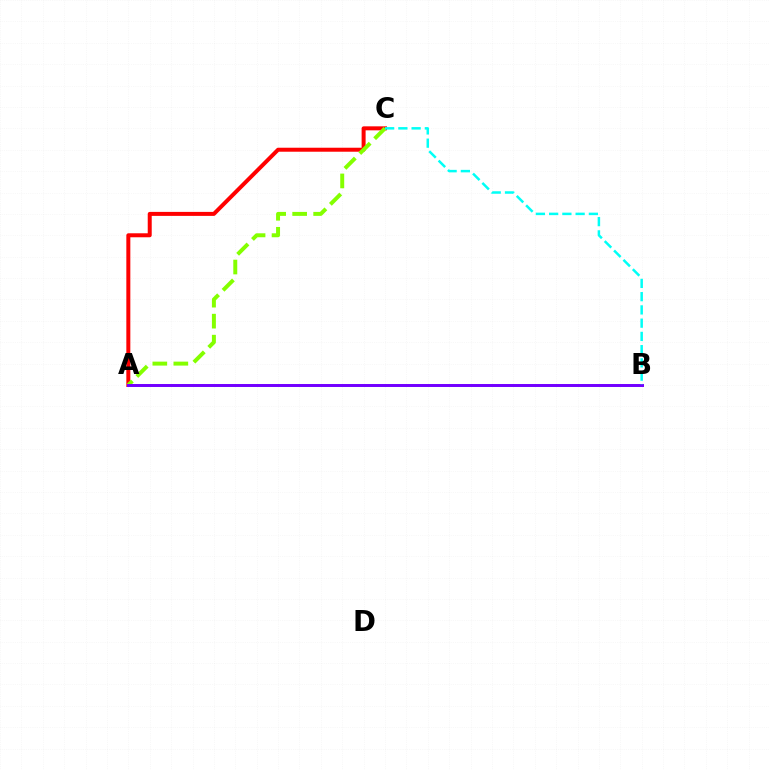{('A', 'C'): [{'color': '#ff0000', 'line_style': 'solid', 'thickness': 2.88}, {'color': '#84ff00', 'line_style': 'dashed', 'thickness': 2.85}], ('A', 'B'): [{'color': '#7200ff', 'line_style': 'solid', 'thickness': 2.14}], ('B', 'C'): [{'color': '#00fff6', 'line_style': 'dashed', 'thickness': 1.8}]}